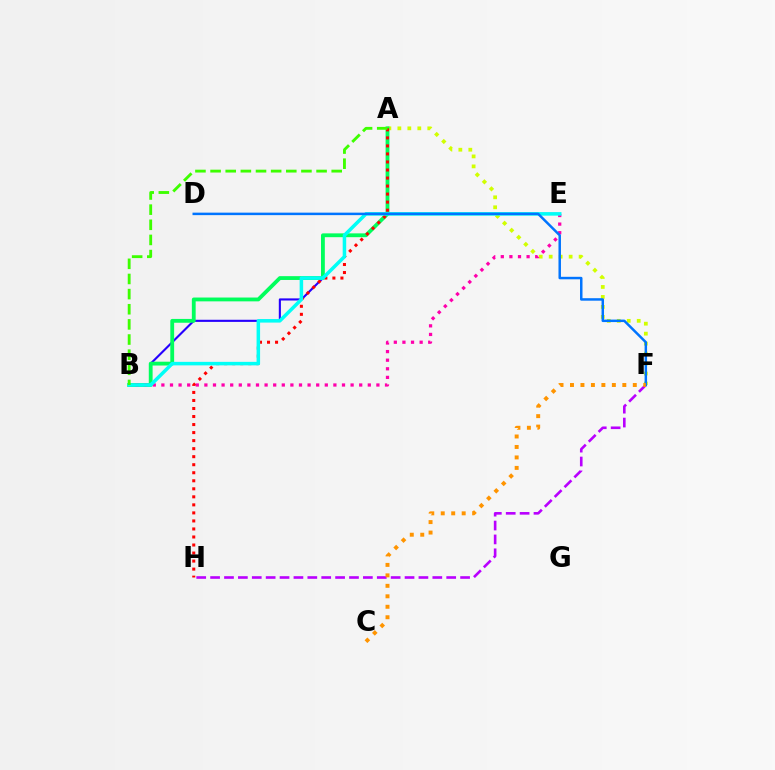{('F', 'H'): [{'color': '#b900ff', 'line_style': 'dashed', 'thickness': 1.89}], ('A', 'F'): [{'color': '#d1ff00', 'line_style': 'dotted', 'thickness': 2.71}], ('B', 'E'): [{'color': '#2500ff', 'line_style': 'solid', 'thickness': 1.52}, {'color': '#ff00ac', 'line_style': 'dotted', 'thickness': 2.34}, {'color': '#00fff6', 'line_style': 'solid', 'thickness': 2.53}], ('A', 'B'): [{'color': '#00ff5c', 'line_style': 'solid', 'thickness': 2.75}, {'color': '#3dff00', 'line_style': 'dashed', 'thickness': 2.06}], ('A', 'H'): [{'color': '#ff0000', 'line_style': 'dotted', 'thickness': 2.18}], ('D', 'F'): [{'color': '#0074ff', 'line_style': 'solid', 'thickness': 1.79}], ('C', 'F'): [{'color': '#ff9400', 'line_style': 'dotted', 'thickness': 2.84}]}